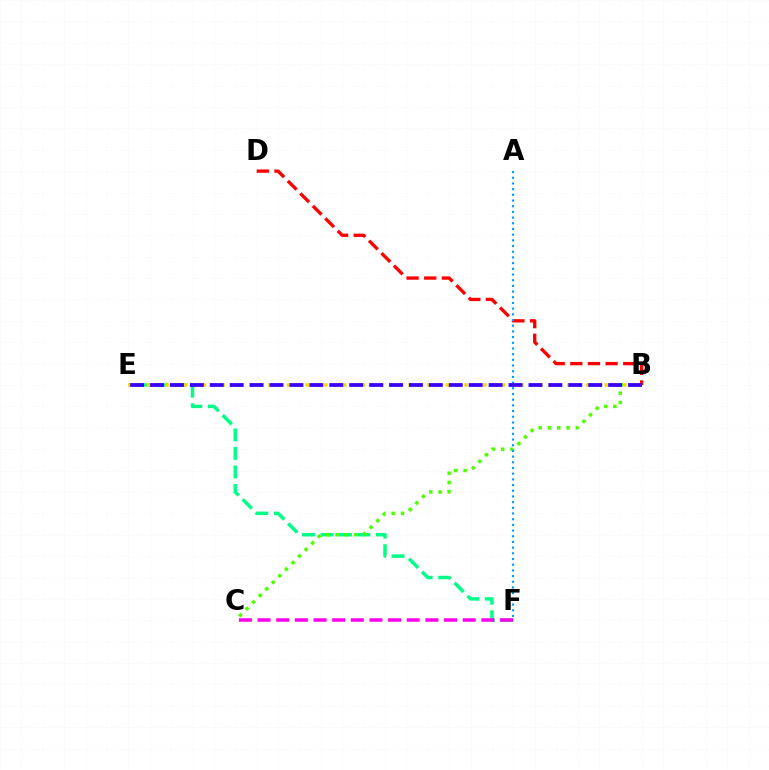{('E', 'F'): [{'color': '#00ff86', 'line_style': 'dashed', 'thickness': 2.51}], ('B', 'D'): [{'color': '#ff0000', 'line_style': 'dashed', 'thickness': 2.4}], ('B', 'C'): [{'color': '#4fff00', 'line_style': 'dotted', 'thickness': 2.52}], ('A', 'F'): [{'color': '#009eff', 'line_style': 'dotted', 'thickness': 1.55}], ('B', 'E'): [{'color': '#ffd500', 'line_style': 'dotted', 'thickness': 2.54}, {'color': '#3700ff', 'line_style': 'dashed', 'thickness': 2.71}], ('C', 'F'): [{'color': '#ff00ed', 'line_style': 'dashed', 'thickness': 2.53}]}